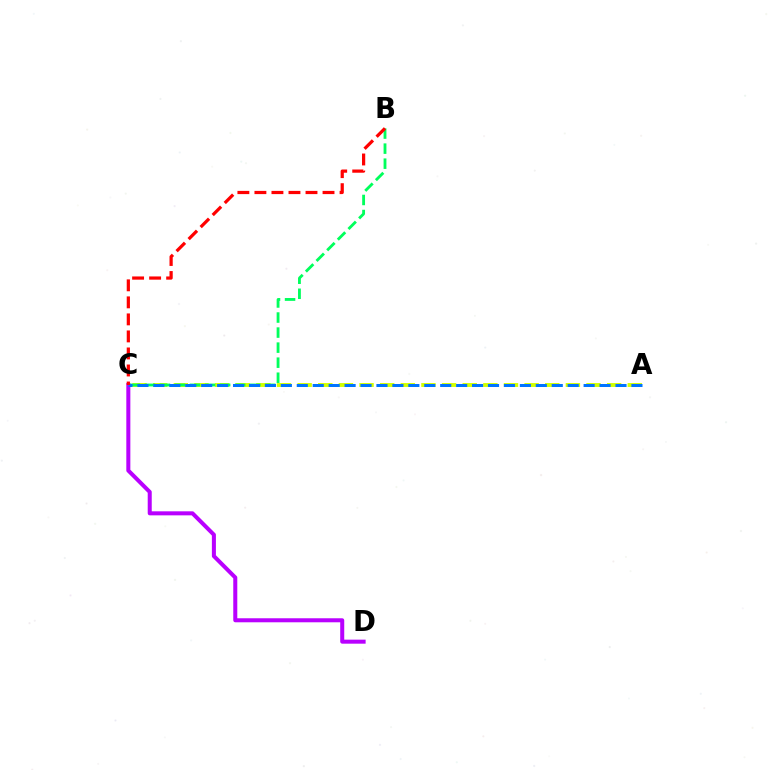{('C', 'D'): [{'color': '#b900ff', 'line_style': 'solid', 'thickness': 2.9}], ('A', 'C'): [{'color': '#d1ff00', 'line_style': 'dashed', 'thickness': 2.8}, {'color': '#0074ff', 'line_style': 'dashed', 'thickness': 2.16}], ('B', 'C'): [{'color': '#00ff5c', 'line_style': 'dashed', 'thickness': 2.04}, {'color': '#ff0000', 'line_style': 'dashed', 'thickness': 2.31}]}